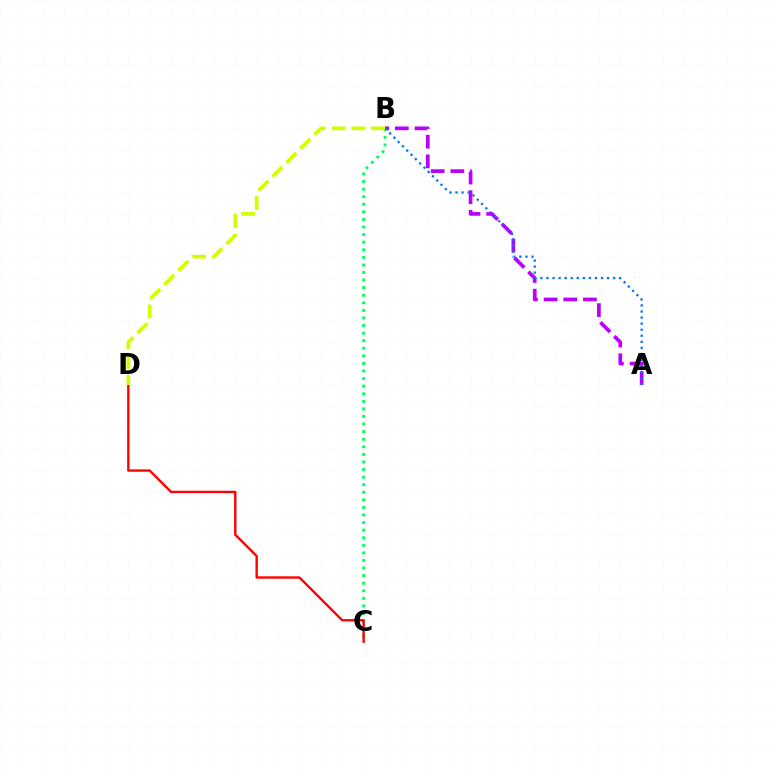{('A', 'B'): [{'color': '#b900ff', 'line_style': 'dashed', 'thickness': 2.67}, {'color': '#0074ff', 'line_style': 'dotted', 'thickness': 1.65}], ('B', 'C'): [{'color': '#00ff5c', 'line_style': 'dotted', 'thickness': 2.06}], ('C', 'D'): [{'color': '#ff0000', 'line_style': 'solid', 'thickness': 1.71}], ('B', 'D'): [{'color': '#d1ff00', 'line_style': 'dashed', 'thickness': 2.69}]}